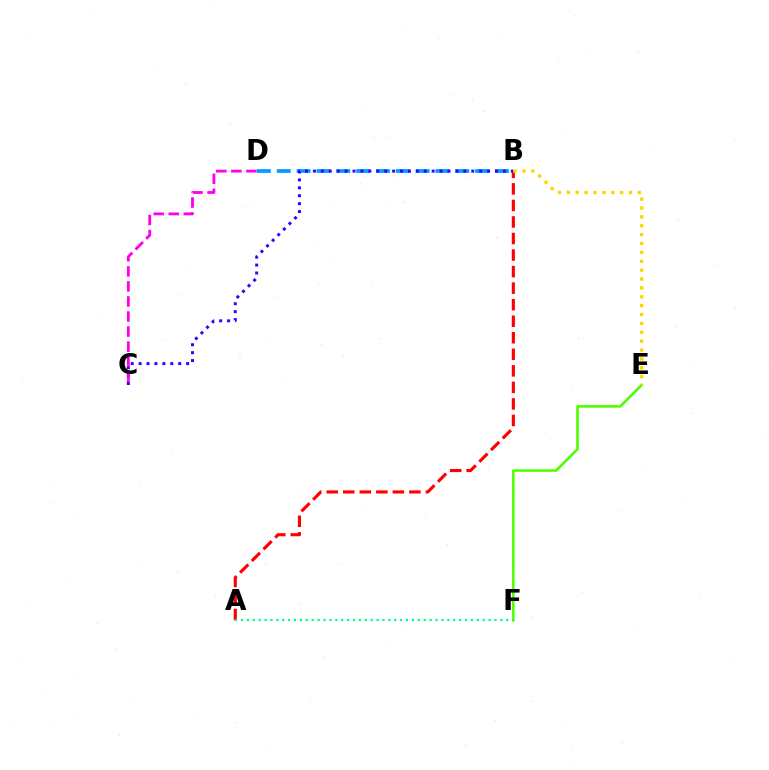{('B', 'D'): [{'color': '#009eff', 'line_style': 'dashed', 'thickness': 2.69}], ('A', 'B'): [{'color': '#ff0000', 'line_style': 'dashed', 'thickness': 2.25}], ('E', 'F'): [{'color': '#4fff00', 'line_style': 'solid', 'thickness': 1.87}], ('A', 'F'): [{'color': '#00ff86', 'line_style': 'dotted', 'thickness': 1.6}], ('B', 'C'): [{'color': '#3700ff', 'line_style': 'dotted', 'thickness': 2.15}], ('B', 'E'): [{'color': '#ffd500', 'line_style': 'dotted', 'thickness': 2.41}], ('C', 'D'): [{'color': '#ff00ed', 'line_style': 'dashed', 'thickness': 2.05}]}